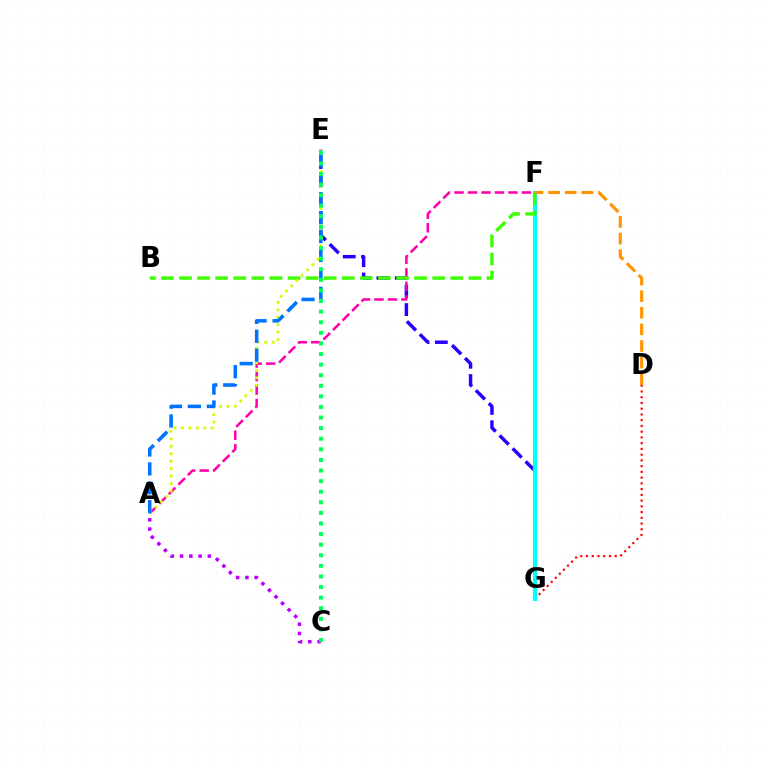{('D', 'G'): [{'color': '#ff0000', 'line_style': 'dotted', 'thickness': 1.56}], ('E', 'G'): [{'color': '#2500ff', 'line_style': 'dashed', 'thickness': 2.49}], ('A', 'F'): [{'color': '#ff00ac', 'line_style': 'dashed', 'thickness': 1.83}], ('F', 'G'): [{'color': '#00fff6', 'line_style': 'solid', 'thickness': 2.99}], ('A', 'C'): [{'color': '#b900ff', 'line_style': 'dotted', 'thickness': 2.52}], ('B', 'F'): [{'color': '#3dff00', 'line_style': 'dashed', 'thickness': 2.46}], ('D', 'F'): [{'color': '#ff9400', 'line_style': 'dashed', 'thickness': 2.26}], ('A', 'E'): [{'color': '#d1ff00', 'line_style': 'dotted', 'thickness': 2.02}, {'color': '#0074ff', 'line_style': 'dashed', 'thickness': 2.57}], ('C', 'E'): [{'color': '#00ff5c', 'line_style': 'dotted', 'thickness': 2.88}]}